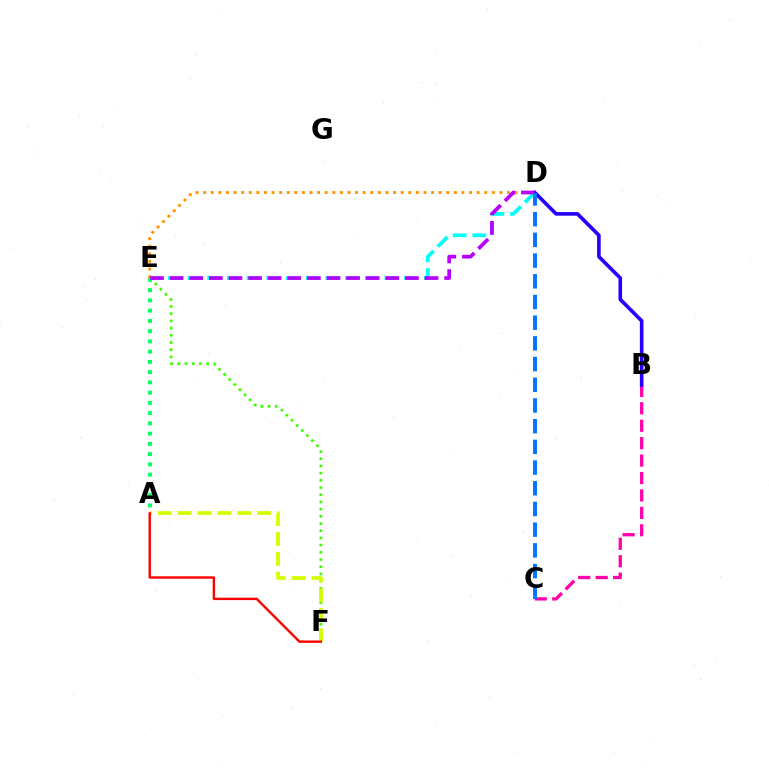{('E', 'F'): [{'color': '#3dff00', 'line_style': 'dotted', 'thickness': 1.96}], ('B', 'C'): [{'color': '#ff00ac', 'line_style': 'dashed', 'thickness': 2.37}], ('D', 'E'): [{'color': '#00fff6', 'line_style': 'dashed', 'thickness': 2.68}, {'color': '#ff9400', 'line_style': 'dotted', 'thickness': 2.06}, {'color': '#b900ff', 'line_style': 'dashed', 'thickness': 2.66}], ('B', 'D'): [{'color': '#2500ff', 'line_style': 'solid', 'thickness': 2.61}], ('A', 'E'): [{'color': '#00ff5c', 'line_style': 'dotted', 'thickness': 2.78}], ('A', 'F'): [{'color': '#d1ff00', 'line_style': 'dashed', 'thickness': 2.7}, {'color': '#ff0000', 'line_style': 'solid', 'thickness': 1.72}], ('C', 'D'): [{'color': '#0074ff', 'line_style': 'dashed', 'thickness': 2.81}]}